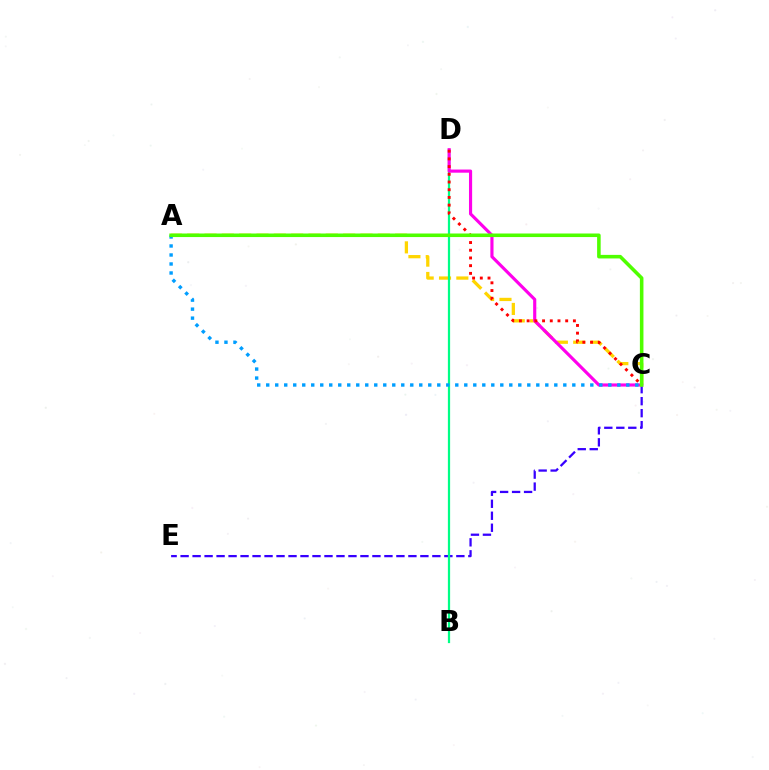{('A', 'C'): [{'color': '#ffd500', 'line_style': 'dashed', 'thickness': 2.35}, {'color': '#009eff', 'line_style': 'dotted', 'thickness': 2.45}, {'color': '#4fff00', 'line_style': 'solid', 'thickness': 2.56}], ('C', 'E'): [{'color': '#3700ff', 'line_style': 'dashed', 'thickness': 1.63}], ('B', 'D'): [{'color': '#00ff86', 'line_style': 'solid', 'thickness': 1.61}], ('C', 'D'): [{'color': '#ff00ed', 'line_style': 'solid', 'thickness': 2.26}, {'color': '#ff0000', 'line_style': 'dotted', 'thickness': 2.09}]}